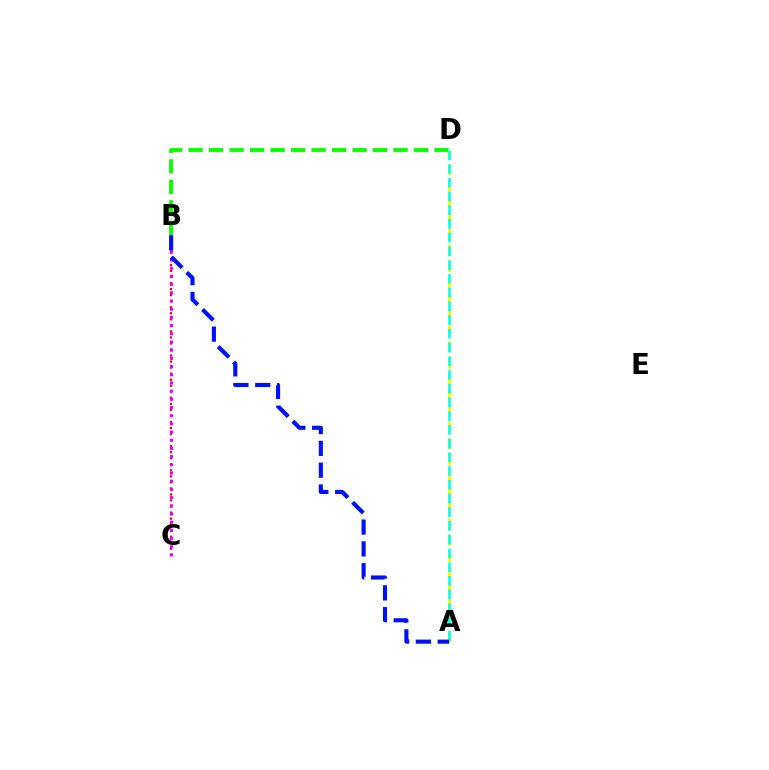{('B', 'C'): [{'color': '#ff0000', 'line_style': 'dotted', 'thickness': 1.64}, {'color': '#ee00ff', 'line_style': 'dotted', 'thickness': 2.23}], ('B', 'D'): [{'color': '#08ff00', 'line_style': 'dashed', 'thickness': 2.78}], ('A', 'D'): [{'color': '#fcf500', 'line_style': 'dashed', 'thickness': 2.19}, {'color': '#00fff6', 'line_style': 'dashed', 'thickness': 1.86}], ('A', 'B'): [{'color': '#0010ff', 'line_style': 'dashed', 'thickness': 2.96}]}